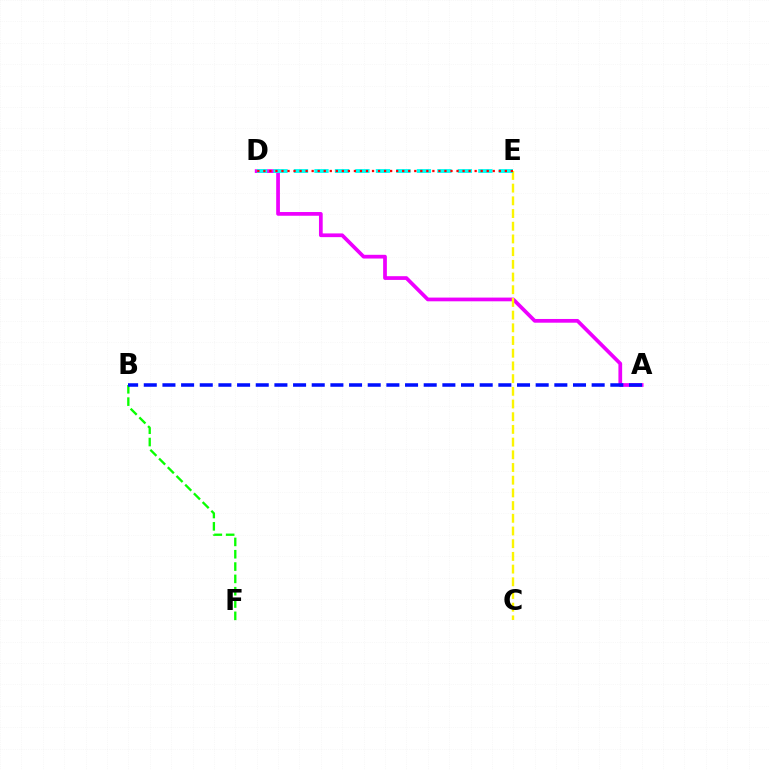{('A', 'D'): [{'color': '#ee00ff', 'line_style': 'solid', 'thickness': 2.68}], ('B', 'F'): [{'color': '#08ff00', 'line_style': 'dashed', 'thickness': 1.67}], ('C', 'E'): [{'color': '#fcf500', 'line_style': 'dashed', 'thickness': 1.73}], ('A', 'B'): [{'color': '#0010ff', 'line_style': 'dashed', 'thickness': 2.54}], ('D', 'E'): [{'color': '#00fff6', 'line_style': 'dashed', 'thickness': 2.78}, {'color': '#ff0000', 'line_style': 'dotted', 'thickness': 1.64}]}